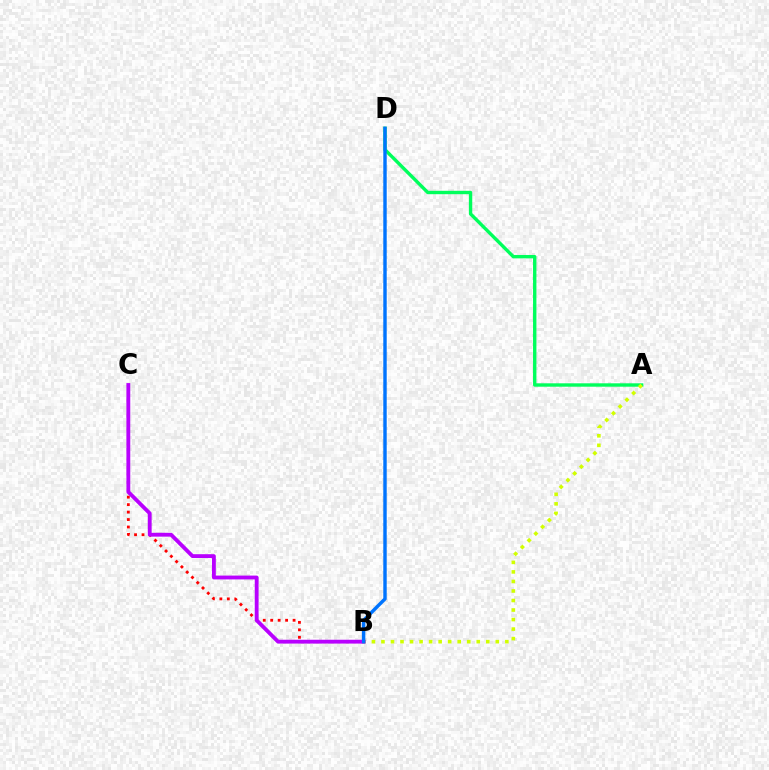{('B', 'C'): [{'color': '#ff0000', 'line_style': 'dotted', 'thickness': 2.03}, {'color': '#b900ff', 'line_style': 'solid', 'thickness': 2.76}], ('A', 'D'): [{'color': '#00ff5c', 'line_style': 'solid', 'thickness': 2.44}], ('A', 'B'): [{'color': '#d1ff00', 'line_style': 'dotted', 'thickness': 2.59}], ('B', 'D'): [{'color': '#0074ff', 'line_style': 'solid', 'thickness': 2.47}]}